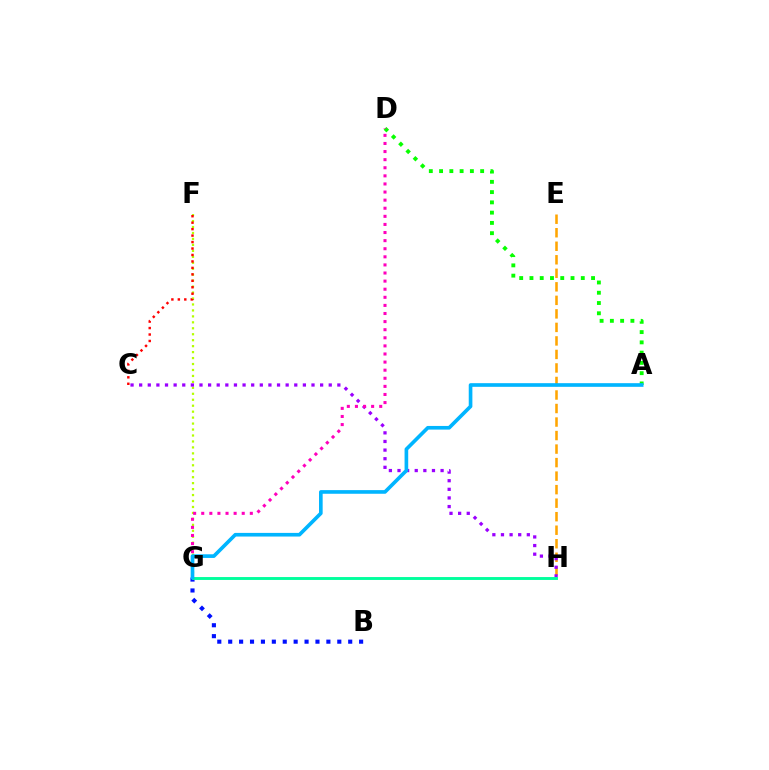{('A', 'D'): [{'color': '#08ff00', 'line_style': 'dotted', 'thickness': 2.79}], ('F', 'G'): [{'color': '#b3ff00', 'line_style': 'dotted', 'thickness': 1.62}], ('B', 'G'): [{'color': '#0010ff', 'line_style': 'dotted', 'thickness': 2.96}], ('E', 'H'): [{'color': '#ffa500', 'line_style': 'dashed', 'thickness': 1.84}], ('C', 'H'): [{'color': '#9b00ff', 'line_style': 'dotted', 'thickness': 2.34}], ('D', 'G'): [{'color': '#ff00bd', 'line_style': 'dotted', 'thickness': 2.2}], ('C', 'F'): [{'color': '#ff0000', 'line_style': 'dotted', 'thickness': 1.75}], ('G', 'H'): [{'color': '#00ff9d', 'line_style': 'solid', 'thickness': 2.09}], ('A', 'G'): [{'color': '#00b5ff', 'line_style': 'solid', 'thickness': 2.62}]}